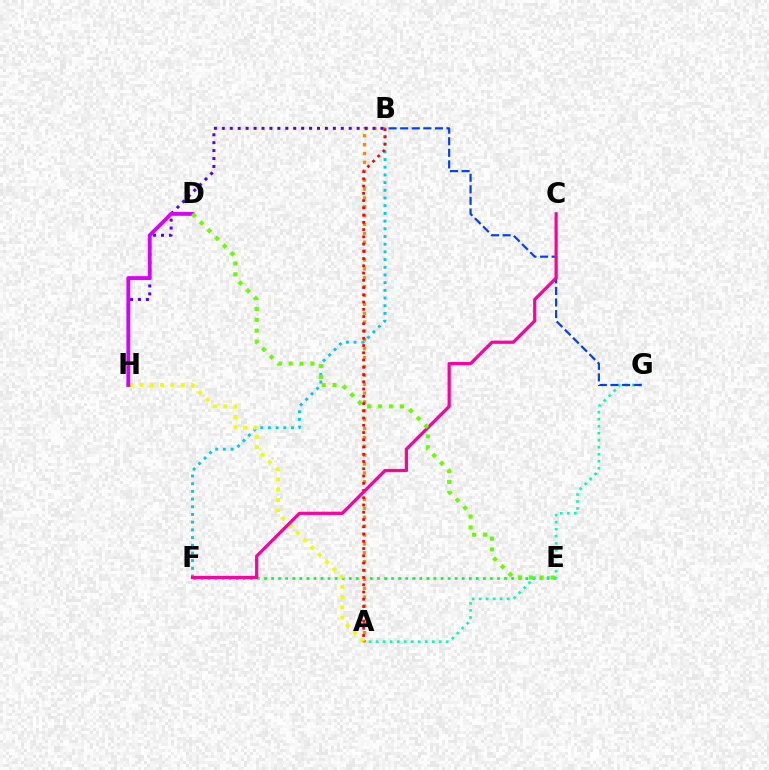{('E', 'F'): [{'color': '#00ff27', 'line_style': 'dotted', 'thickness': 1.92}], ('B', 'F'): [{'color': '#00c7ff', 'line_style': 'dotted', 'thickness': 2.09}], ('A', 'G'): [{'color': '#00ffaf', 'line_style': 'dotted', 'thickness': 1.91}], ('A', 'B'): [{'color': '#ff8800', 'line_style': 'dotted', 'thickness': 2.41}, {'color': '#ff0000', 'line_style': 'dotted', 'thickness': 1.97}], ('B', 'H'): [{'color': '#4f00ff', 'line_style': 'dotted', 'thickness': 2.15}], ('B', 'G'): [{'color': '#003fff', 'line_style': 'dashed', 'thickness': 1.57}], ('A', 'H'): [{'color': '#eeff00', 'line_style': 'dotted', 'thickness': 2.8}], ('D', 'H'): [{'color': '#d600ff', 'line_style': 'solid', 'thickness': 2.76}], ('C', 'F'): [{'color': '#ff00a0', 'line_style': 'solid', 'thickness': 2.32}], ('D', 'E'): [{'color': '#66ff00', 'line_style': 'dotted', 'thickness': 2.95}]}